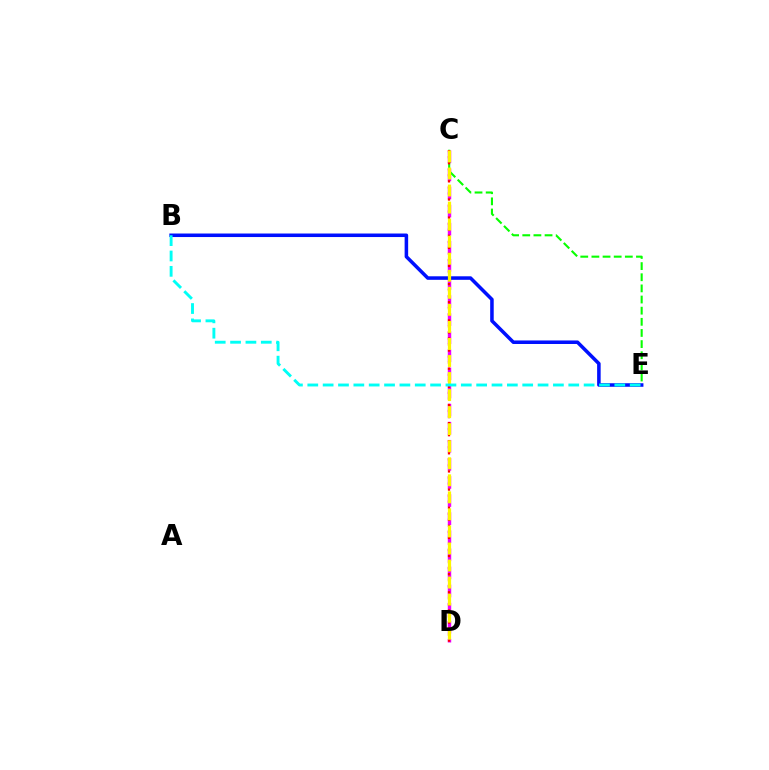{('C', 'D'): [{'color': '#ee00ff', 'line_style': 'dashed', 'thickness': 2.46}, {'color': '#ff0000', 'line_style': 'dotted', 'thickness': 1.64}, {'color': '#fcf500', 'line_style': 'dashed', 'thickness': 2.32}], ('C', 'E'): [{'color': '#08ff00', 'line_style': 'dashed', 'thickness': 1.51}], ('B', 'E'): [{'color': '#0010ff', 'line_style': 'solid', 'thickness': 2.54}, {'color': '#00fff6', 'line_style': 'dashed', 'thickness': 2.09}]}